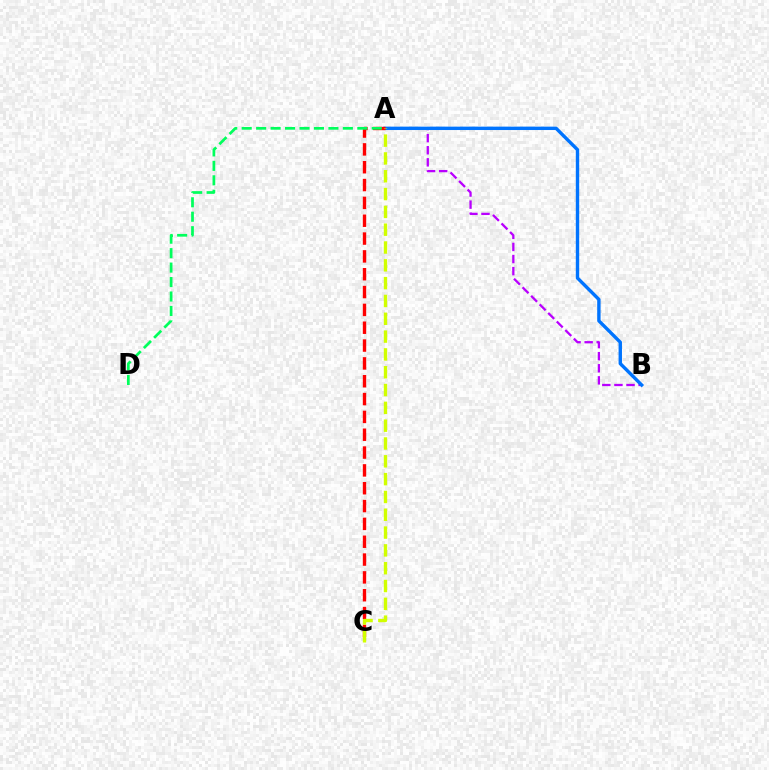{('A', 'B'): [{'color': '#b900ff', 'line_style': 'dashed', 'thickness': 1.64}, {'color': '#0074ff', 'line_style': 'solid', 'thickness': 2.44}], ('A', 'C'): [{'color': '#ff0000', 'line_style': 'dashed', 'thickness': 2.42}, {'color': '#d1ff00', 'line_style': 'dashed', 'thickness': 2.42}], ('A', 'D'): [{'color': '#00ff5c', 'line_style': 'dashed', 'thickness': 1.96}]}